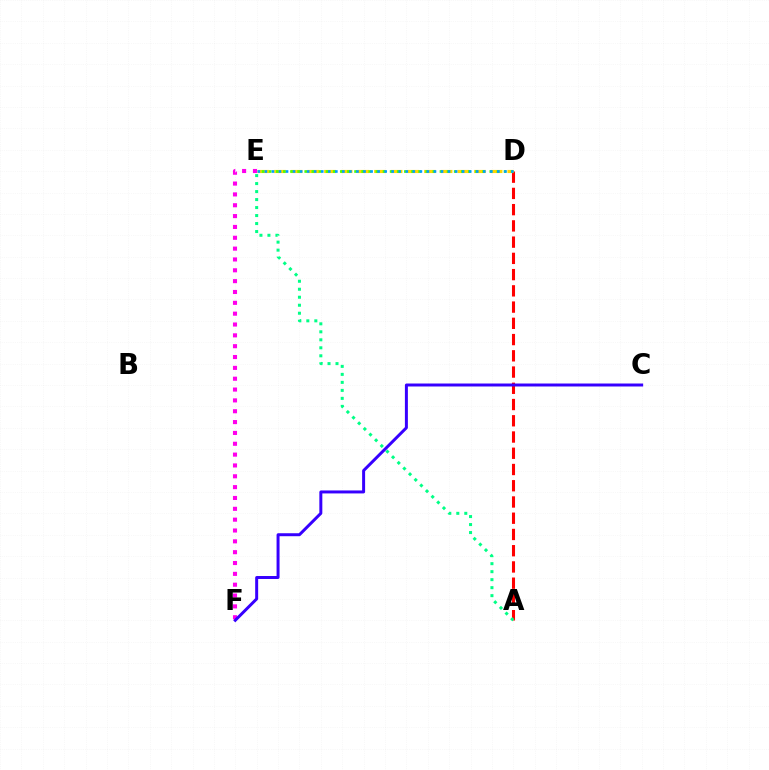{('A', 'D'): [{'color': '#ff0000', 'line_style': 'dashed', 'thickness': 2.21}], ('E', 'F'): [{'color': '#ff00ed', 'line_style': 'dotted', 'thickness': 2.95}], ('D', 'E'): [{'color': '#ffd500', 'line_style': 'dashed', 'thickness': 2.26}, {'color': '#4fff00', 'line_style': 'dotted', 'thickness': 1.93}, {'color': '#009eff', 'line_style': 'dotted', 'thickness': 1.91}], ('A', 'E'): [{'color': '#00ff86', 'line_style': 'dotted', 'thickness': 2.17}], ('C', 'F'): [{'color': '#3700ff', 'line_style': 'solid', 'thickness': 2.15}]}